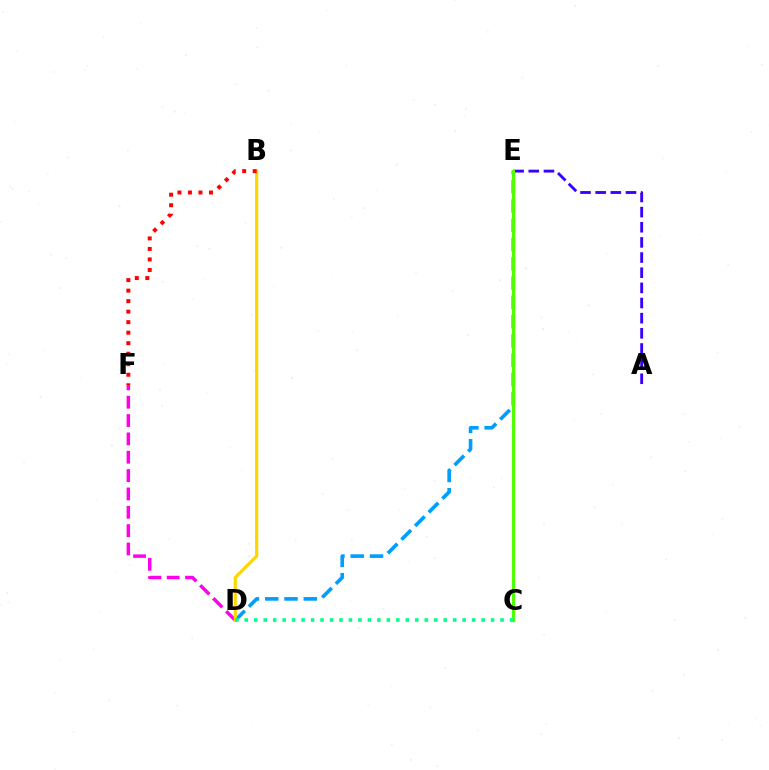{('D', 'F'): [{'color': '#ff00ed', 'line_style': 'dashed', 'thickness': 2.49}], ('A', 'E'): [{'color': '#3700ff', 'line_style': 'dashed', 'thickness': 2.06}], ('D', 'E'): [{'color': '#009eff', 'line_style': 'dashed', 'thickness': 2.62}], ('B', 'D'): [{'color': '#ffd500', 'line_style': 'solid', 'thickness': 2.29}], ('B', 'F'): [{'color': '#ff0000', 'line_style': 'dotted', 'thickness': 2.86}], ('C', 'E'): [{'color': '#4fff00', 'line_style': 'solid', 'thickness': 2.29}], ('C', 'D'): [{'color': '#00ff86', 'line_style': 'dotted', 'thickness': 2.57}]}